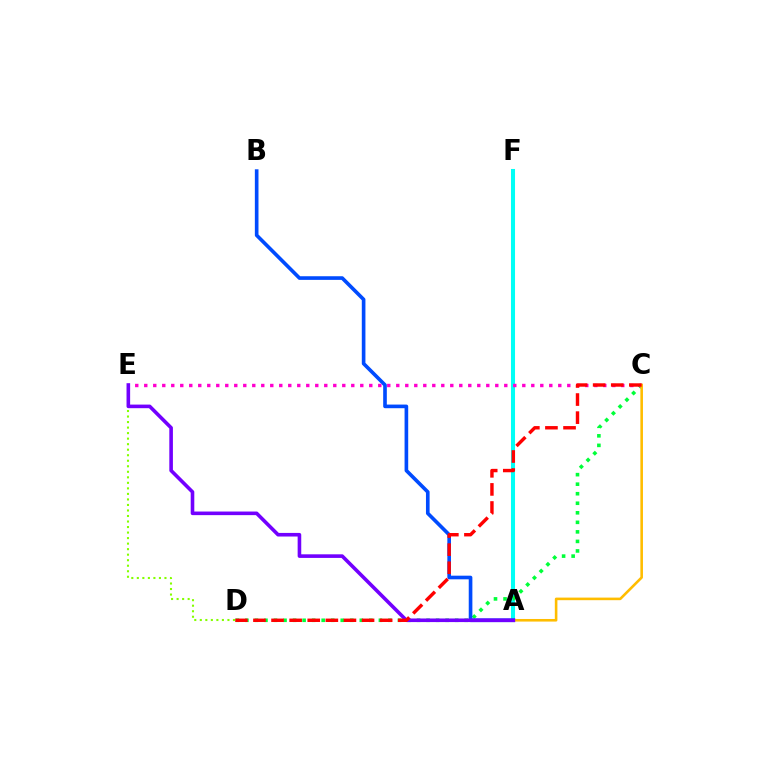{('D', 'E'): [{'color': '#84ff00', 'line_style': 'dotted', 'thickness': 1.5}], ('A', 'F'): [{'color': '#00fff6', 'line_style': 'solid', 'thickness': 2.92}], ('C', 'D'): [{'color': '#00ff39', 'line_style': 'dotted', 'thickness': 2.59}, {'color': '#ff0000', 'line_style': 'dashed', 'thickness': 2.46}], ('A', 'B'): [{'color': '#004bff', 'line_style': 'solid', 'thickness': 2.62}], ('C', 'E'): [{'color': '#ff00cf', 'line_style': 'dotted', 'thickness': 2.45}], ('A', 'C'): [{'color': '#ffbd00', 'line_style': 'solid', 'thickness': 1.87}], ('A', 'E'): [{'color': '#7200ff', 'line_style': 'solid', 'thickness': 2.59}]}